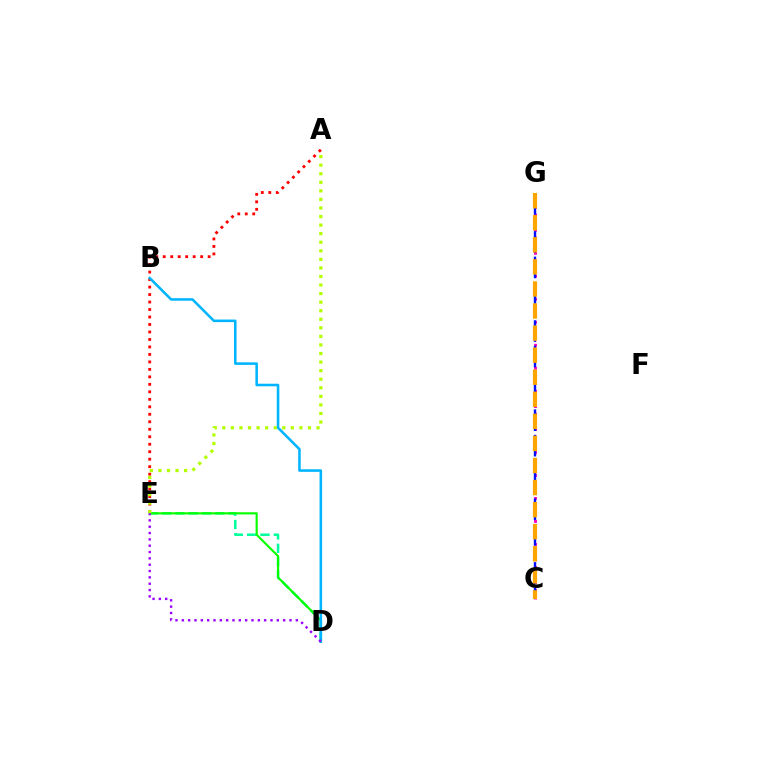{('C', 'G'): [{'color': '#ff00bd', 'line_style': 'dotted', 'thickness': 2.08}, {'color': '#0010ff', 'line_style': 'dashed', 'thickness': 1.73}, {'color': '#ffa500', 'line_style': 'dashed', 'thickness': 3.0}], ('D', 'E'): [{'color': '#00ff9d', 'line_style': 'dashed', 'thickness': 1.81}, {'color': '#08ff00', 'line_style': 'solid', 'thickness': 1.56}, {'color': '#9b00ff', 'line_style': 'dotted', 'thickness': 1.72}], ('A', 'E'): [{'color': '#ff0000', 'line_style': 'dotted', 'thickness': 2.03}, {'color': '#b3ff00', 'line_style': 'dotted', 'thickness': 2.33}], ('B', 'D'): [{'color': '#00b5ff', 'line_style': 'solid', 'thickness': 1.84}]}